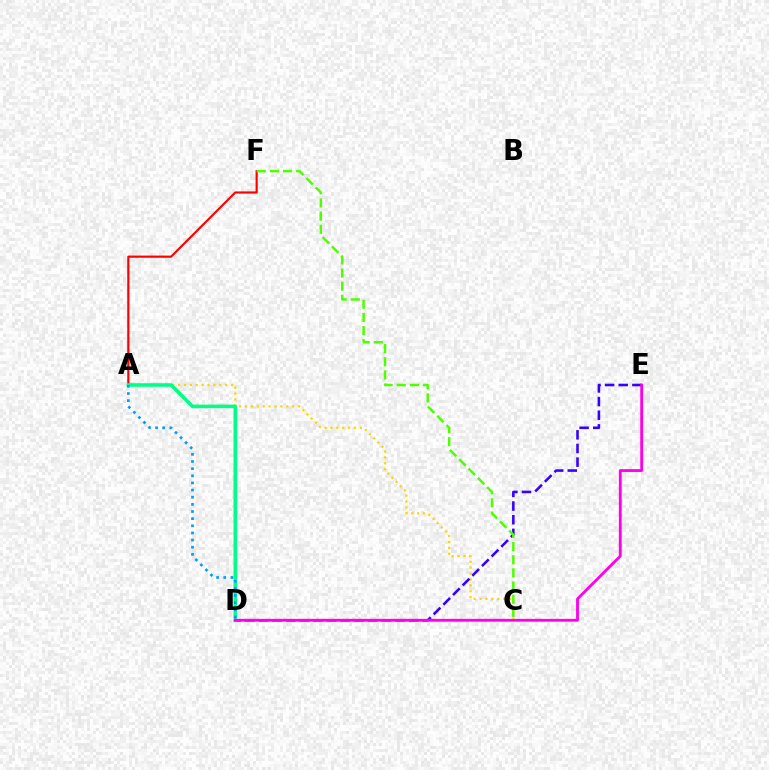{('A', 'C'): [{'color': '#ffd500', 'line_style': 'dotted', 'thickness': 1.6}], ('D', 'E'): [{'color': '#3700ff', 'line_style': 'dashed', 'thickness': 1.85}, {'color': '#ff00ed', 'line_style': 'solid', 'thickness': 2.04}], ('A', 'F'): [{'color': '#ff0000', 'line_style': 'solid', 'thickness': 1.56}], ('C', 'F'): [{'color': '#4fff00', 'line_style': 'dashed', 'thickness': 1.79}], ('A', 'D'): [{'color': '#00ff86', 'line_style': 'solid', 'thickness': 2.56}, {'color': '#009eff', 'line_style': 'dotted', 'thickness': 1.94}]}